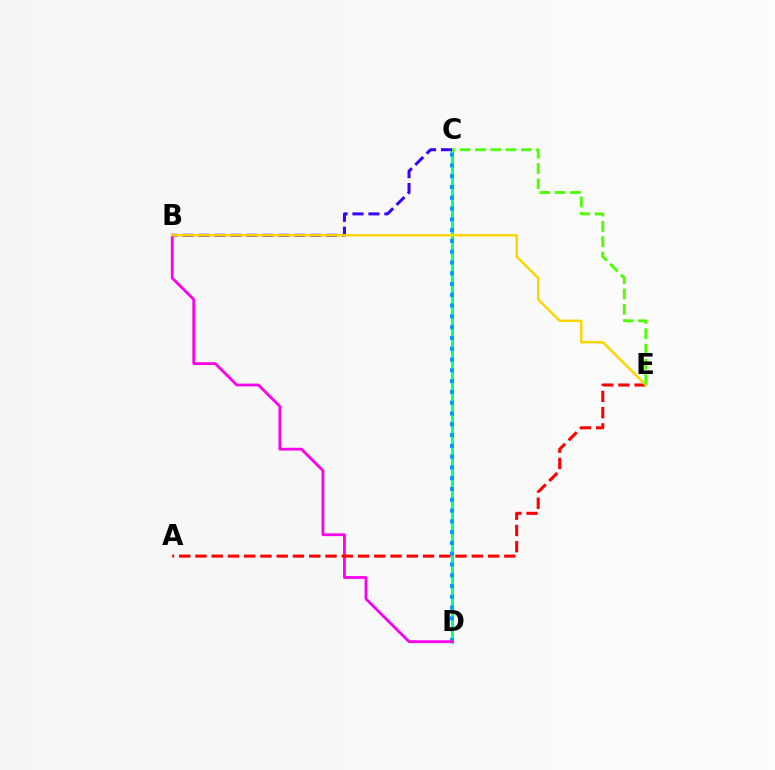{('C', 'D'): [{'color': '#00ff86', 'line_style': 'solid', 'thickness': 2.11}, {'color': '#009eff', 'line_style': 'dotted', 'thickness': 2.93}], ('B', 'D'): [{'color': '#ff00ed', 'line_style': 'solid', 'thickness': 2.02}], ('A', 'E'): [{'color': '#ff0000', 'line_style': 'dashed', 'thickness': 2.21}], ('B', 'C'): [{'color': '#3700ff', 'line_style': 'dashed', 'thickness': 2.17}], ('B', 'E'): [{'color': '#ffd500', 'line_style': 'solid', 'thickness': 1.78}], ('C', 'E'): [{'color': '#4fff00', 'line_style': 'dashed', 'thickness': 2.08}]}